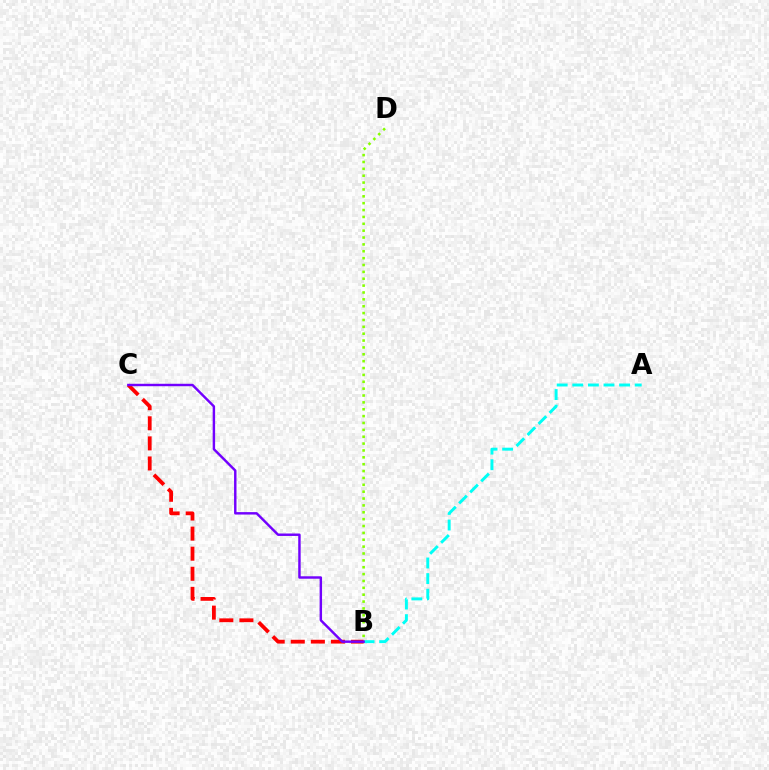{('A', 'B'): [{'color': '#00fff6', 'line_style': 'dashed', 'thickness': 2.12}], ('B', 'C'): [{'color': '#ff0000', 'line_style': 'dashed', 'thickness': 2.73}, {'color': '#7200ff', 'line_style': 'solid', 'thickness': 1.75}], ('B', 'D'): [{'color': '#84ff00', 'line_style': 'dotted', 'thickness': 1.87}]}